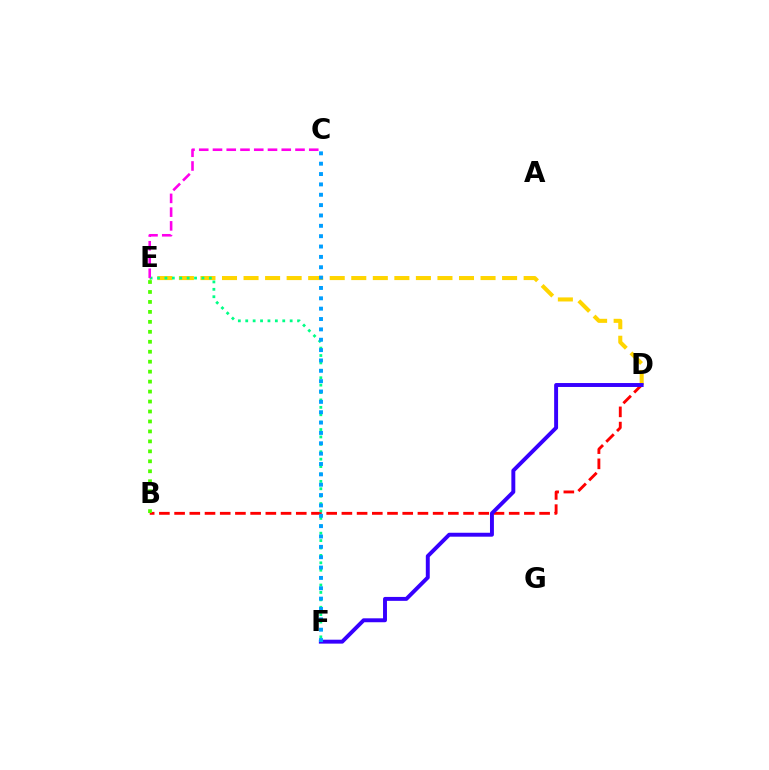{('D', 'E'): [{'color': '#ffd500', 'line_style': 'dashed', 'thickness': 2.93}], ('B', 'D'): [{'color': '#ff0000', 'line_style': 'dashed', 'thickness': 2.07}], ('D', 'F'): [{'color': '#3700ff', 'line_style': 'solid', 'thickness': 2.83}], ('E', 'F'): [{'color': '#00ff86', 'line_style': 'dotted', 'thickness': 2.01}], ('C', 'E'): [{'color': '#ff00ed', 'line_style': 'dashed', 'thickness': 1.87}], ('C', 'F'): [{'color': '#009eff', 'line_style': 'dotted', 'thickness': 2.81}], ('B', 'E'): [{'color': '#4fff00', 'line_style': 'dotted', 'thickness': 2.71}]}